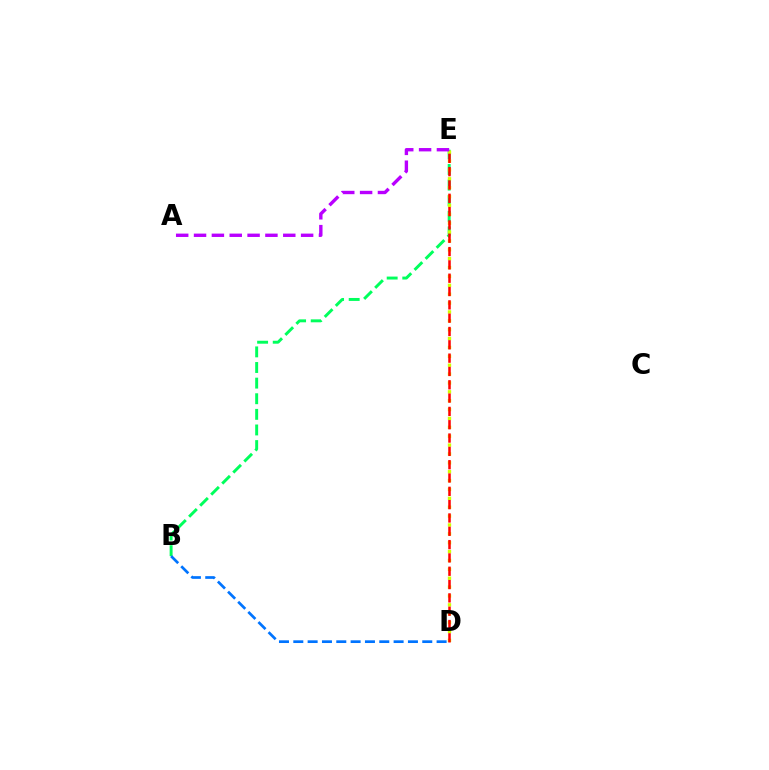{('B', 'E'): [{'color': '#00ff5c', 'line_style': 'dashed', 'thickness': 2.12}], ('D', 'E'): [{'color': '#d1ff00', 'line_style': 'dotted', 'thickness': 2.41}, {'color': '#ff0000', 'line_style': 'dashed', 'thickness': 1.81}], ('A', 'E'): [{'color': '#b900ff', 'line_style': 'dashed', 'thickness': 2.42}], ('B', 'D'): [{'color': '#0074ff', 'line_style': 'dashed', 'thickness': 1.95}]}